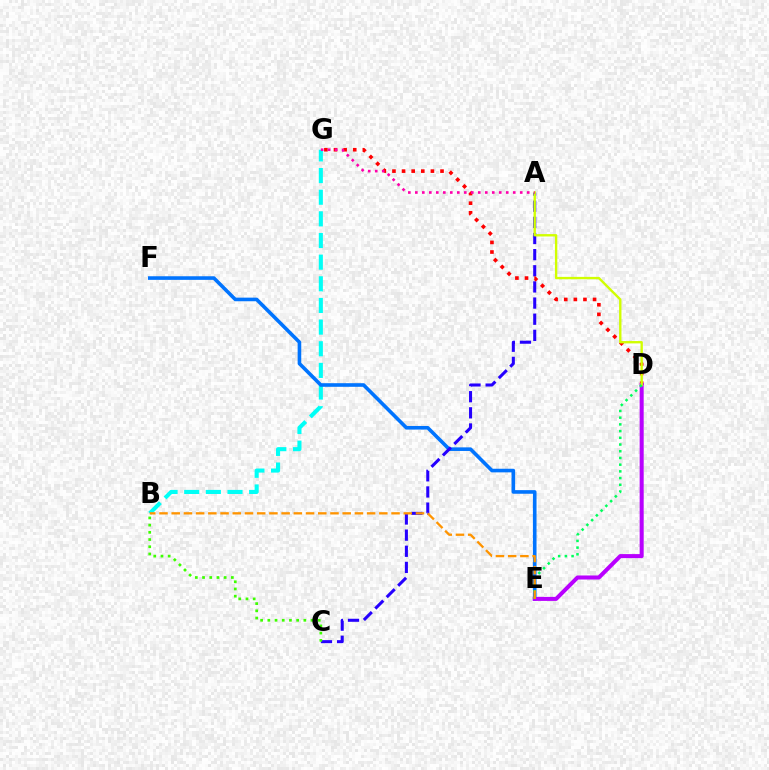{('B', 'G'): [{'color': '#00fff6', 'line_style': 'dashed', 'thickness': 2.94}], ('E', 'F'): [{'color': '#0074ff', 'line_style': 'solid', 'thickness': 2.6}], ('A', 'C'): [{'color': '#2500ff', 'line_style': 'dashed', 'thickness': 2.19}], ('D', 'G'): [{'color': '#ff0000', 'line_style': 'dotted', 'thickness': 2.61}], ('D', 'E'): [{'color': '#b900ff', 'line_style': 'solid', 'thickness': 2.91}, {'color': '#00ff5c', 'line_style': 'dotted', 'thickness': 1.82}], ('A', 'D'): [{'color': '#d1ff00', 'line_style': 'solid', 'thickness': 1.7}], ('A', 'G'): [{'color': '#ff00ac', 'line_style': 'dotted', 'thickness': 1.9}], ('B', 'E'): [{'color': '#ff9400', 'line_style': 'dashed', 'thickness': 1.66}], ('B', 'C'): [{'color': '#3dff00', 'line_style': 'dotted', 'thickness': 1.96}]}